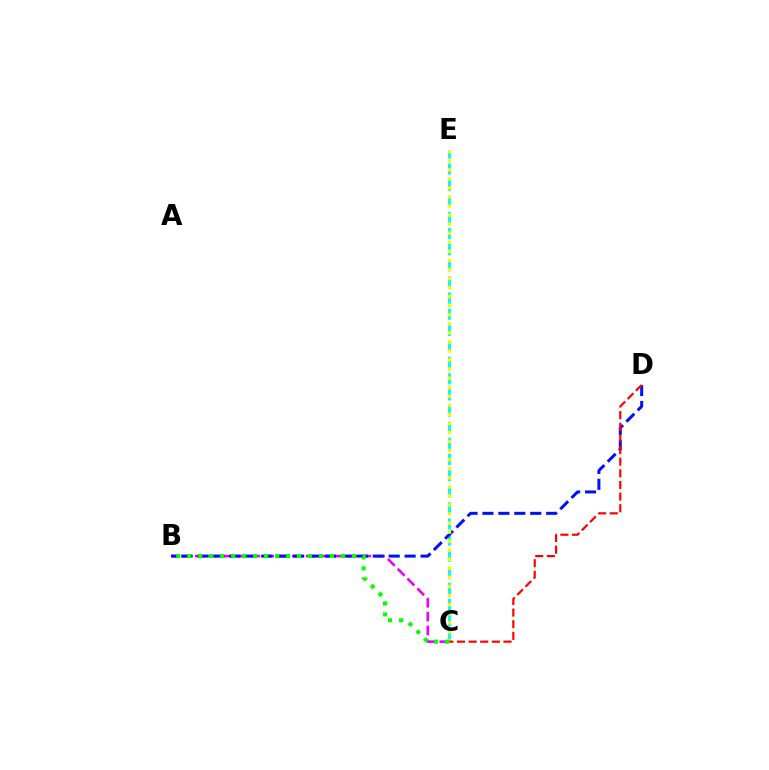{('C', 'E'): [{'color': '#00fff6', 'line_style': 'dashed', 'thickness': 2.19}, {'color': '#fcf500', 'line_style': 'dotted', 'thickness': 2.46}], ('B', 'C'): [{'color': '#ee00ff', 'line_style': 'dashed', 'thickness': 1.88}, {'color': '#08ff00', 'line_style': 'dotted', 'thickness': 2.98}], ('B', 'D'): [{'color': '#0010ff', 'line_style': 'dashed', 'thickness': 2.16}], ('C', 'D'): [{'color': '#ff0000', 'line_style': 'dashed', 'thickness': 1.58}]}